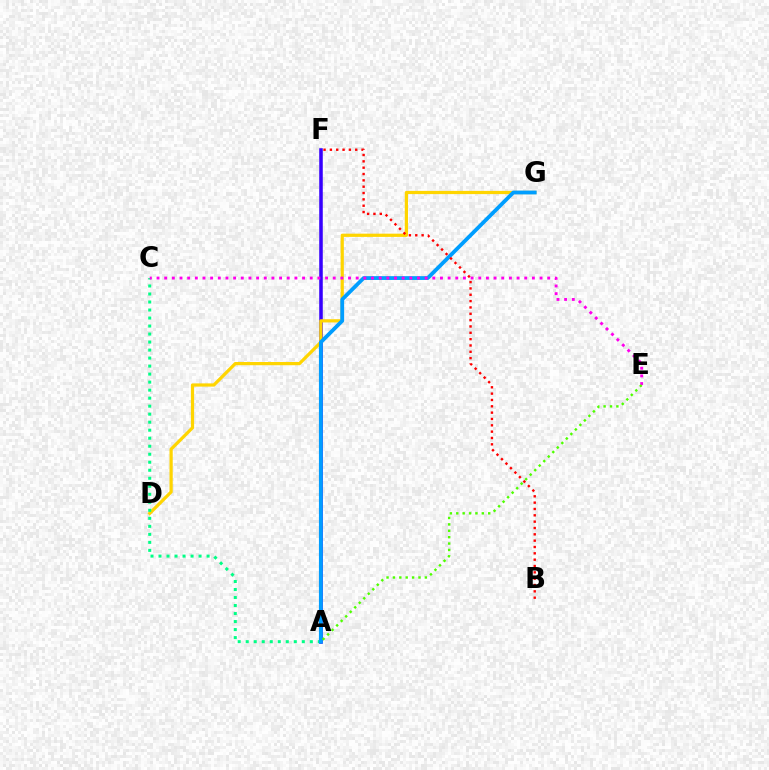{('A', 'F'): [{'color': '#3700ff', 'line_style': 'solid', 'thickness': 2.55}], ('D', 'G'): [{'color': '#ffd500', 'line_style': 'solid', 'thickness': 2.32}], ('A', 'C'): [{'color': '#00ff86', 'line_style': 'dotted', 'thickness': 2.18}], ('A', 'G'): [{'color': '#009eff', 'line_style': 'solid', 'thickness': 2.75}], ('B', 'F'): [{'color': '#ff0000', 'line_style': 'dotted', 'thickness': 1.72}], ('C', 'E'): [{'color': '#ff00ed', 'line_style': 'dotted', 'thickness': 2.08}], ('A', 'E'): [{'color': '#4fff00', 'line_style': 'dotted', 'thickness': 1.74}]}